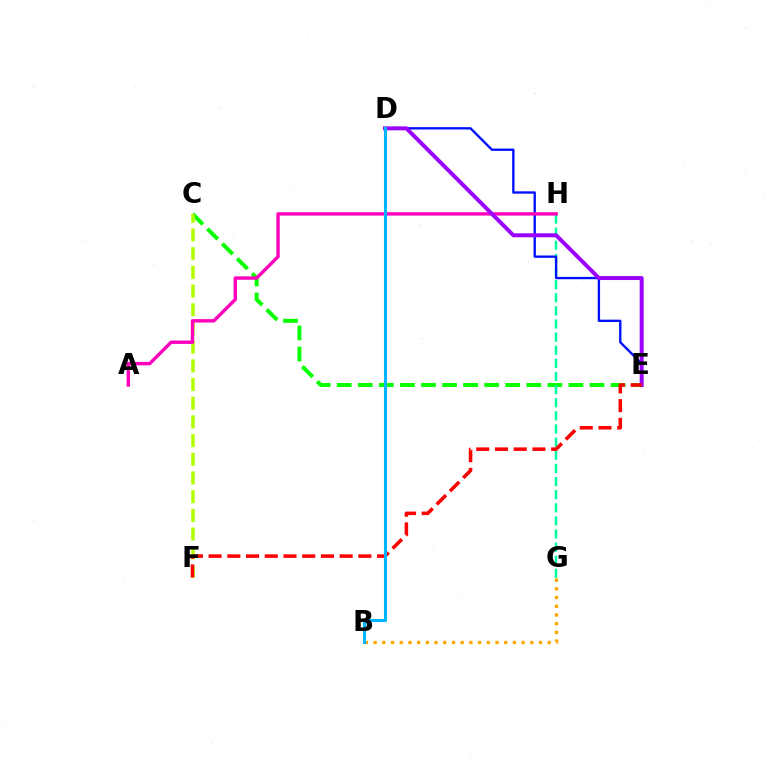{('C', 'E'): [{'color': '#08ff00', 'line_style': 'dashed', 'thickness': 2.86}], ('C', 'F'): [{'color': '#b3ff00', 'line_style': 'dashed', 'thickness': 2.54}], ('B', 'G'): [{'color': '#ffa500', 'line_style': 'dotted', 'thickness': 2.36}], ('G', 'H'): [{'color': '#00ff9d', 'line_style': 'dashed', 'thickness': 1.78}], ('D', 'E'): [{'color': '#0010ff', 'line_style': 'solid', 'thickness': 1.69}, {'color': '#9b00ff', 'line_style': 'solid', 'thickness': 2.85}], ('A', 'H'): [{'color': '#ff00bd', 'line_style': 'solid', 'thickness': 2.45}], ('E', 'F'): [{'color': '#ff0000', 'line_style': 'dashed', 'thickness': 2.54}], ('B', 'D'): [{'color': '#00b5ff', 'line_style': 'solid', 'thickness': 2.23}]}